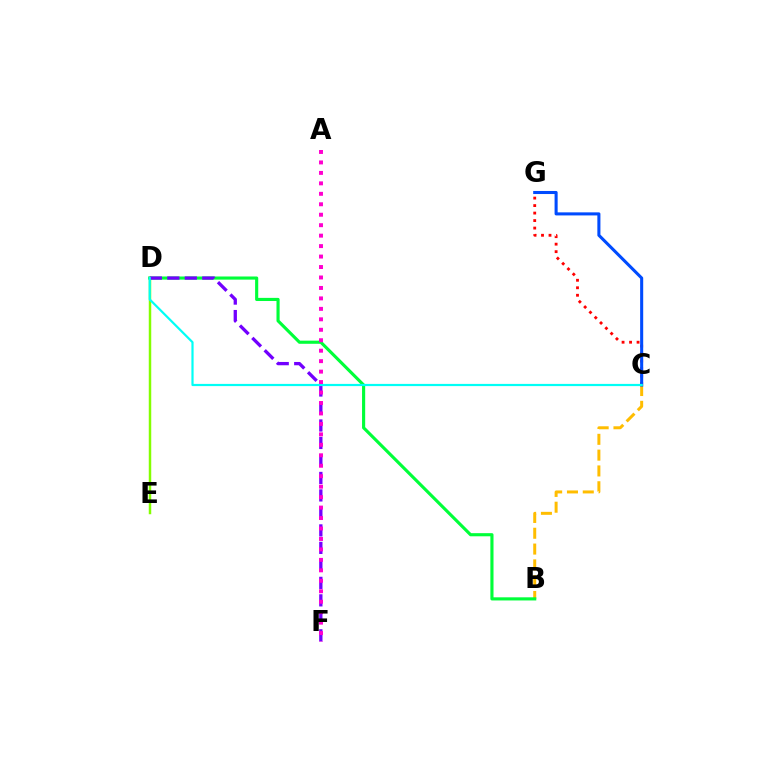{('B', 'C'): [{'color': '#ffbd00', 'line_style': 'dashed', 'thickness': 2.15}], ('D', 'E'): [{'color': '#84ff00', 'line_style': 'solid', 'thickness': 1.78}], ('B', 'D'): [{'color': '#00ff39', 'line_style': 'solid', 'thickness': 2.26}], ('C', 'G'): [{'color': '#ff0000', 'line_style': 'dotted', 'thickness': 2.04}, {'color': '#004bff', 'line_style': 'solid', 'thickness': 2.21}], ('D', 'F'): [{'color': '#7200ff', 'line_style': 'dashed', 'thickness': 2.38}], ('C', 'D'): [{'color': '#00fff6', 'line_style': 'solid', 'thickness': 1.58}], ('A', 'F'): [{'color': '#ff00cf', 'line_style': 'dotted', 'thickness': 2.84}]}